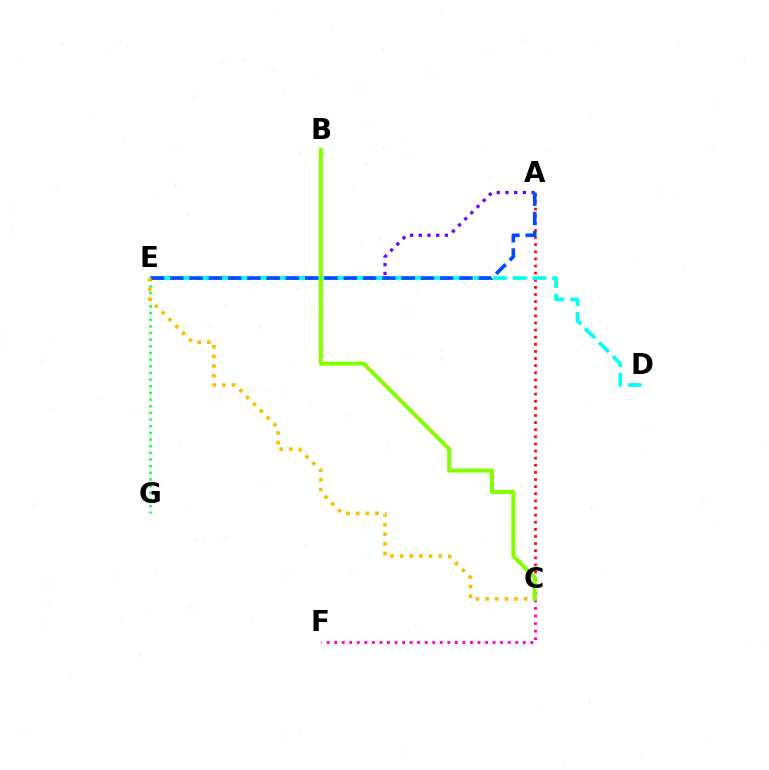{('A', 'E'): [{'color': '#7200ff', 'line_style': 'dotted', 'thickness': 2.36}, {'color': '#004bff', 'line_style': 'dashed', 'thickness': 2.62}], ('E', 'G'): [{'color': '#00ff39', 'line_style': 'dotted', 'thickness': 1.81}], ('A', 'C'): [{'color': '#ff0000', 'line_style': 'dotted', 'thickness': 1.93}], ('D', 'E'): [{'color': '#00fff6', 'line_style': 'dashed', 'thickness': 2.68}], ('C', 'E'): [{'color': '#ffbd00', 'line_style': 'dotted', 'thickness': 2.62}], ('C', 'F'): [{'color': '#ff00cf', 'line_style': 'dotted', 'thickness': 2.05}], ('B', 'C'): [{'color': '#84ff00', 'line_style': 'solid', 'thickness': 2.89}]}